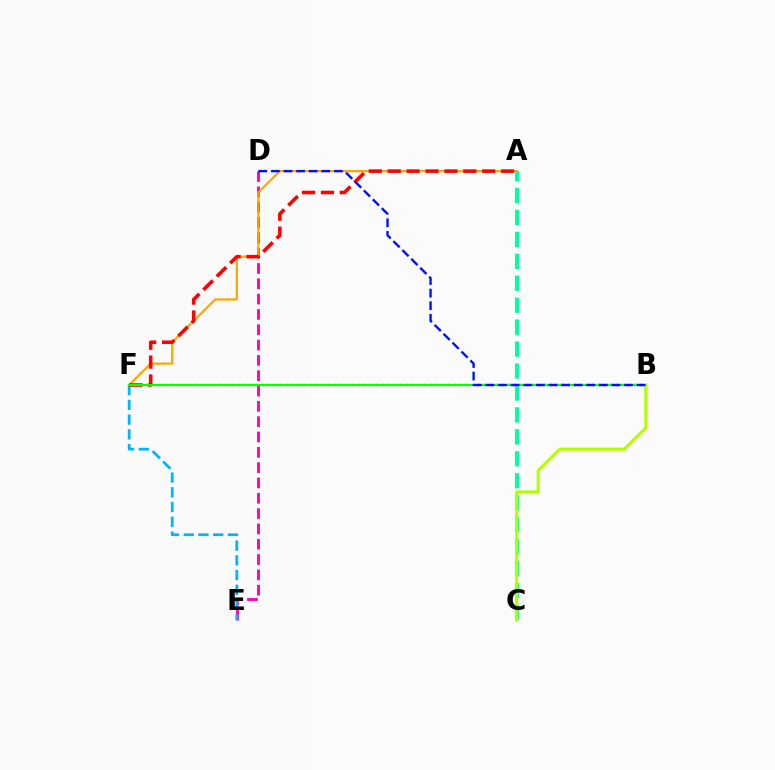{('D', 'E'): [{'color': '#ff00bd', 'line_style': 'dashed', 'thickness': 2.08}], ('E', 'F'): [{'color': '#00b5ff', 'line_style': 'dashed', 'thickness': 2.0}], ('B', 'F'): [{'color': '#9b00ff', 'line_style': 'dotted', 'thickness': 1.63}, {'color': '#08ff00', 'line_style': 'solid', 'thickness': 1.53}], ('A', 'F'): [{'color': '#ffa500', 'line_style': 'solid', 'thickness': 1.59}, {'color': '#ff0000', 'line_style': 'dashed', 'thickness': 2.57}], ('A', 'C'): [{'color': '#00ff9d', 'line_style': 'dashed', 'thickness': 2.98}], ('B', 'C'): [{'color': '#b3ff00', 'line_style': 'solid', 'thickness': 2.22}], ('B', 'D'): [{'color': '#0010ff', 'line_style': 'dashed', 'thickness': 1.71}]}